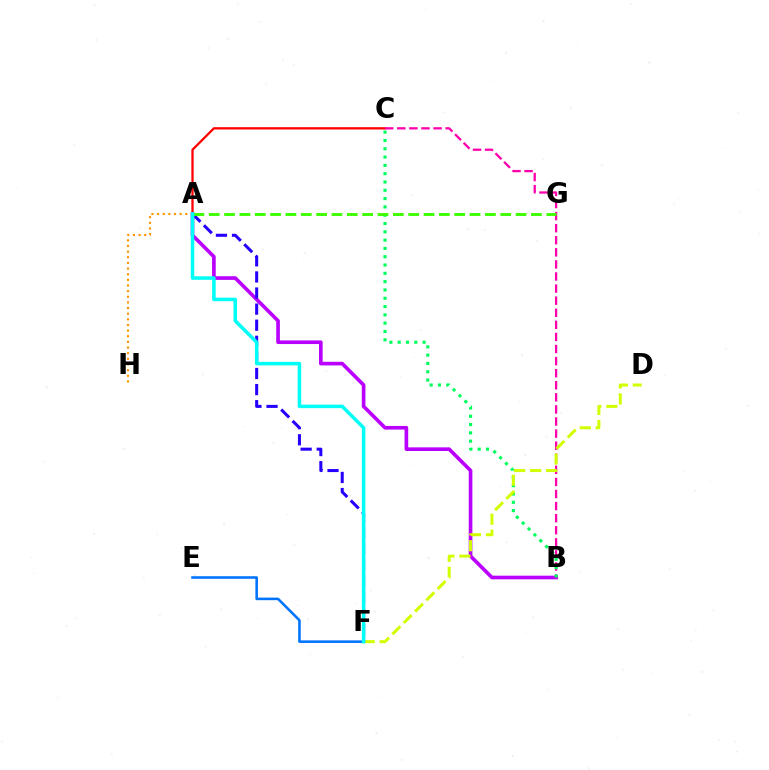{('A', 'C'): [{'color': '#ff0000', 'line_style': 'solid', 'thickness': 1.65}], ('A', 'B'): [{'color': '#b900ff', 'line_style': 'solid', 'thickness': 2.62}], ('B', 'C'): [{'color': '#ff00ac', 'line_style': 'dashed', 'thickness': 1.64}, {'color': '#00ff5c', 'line_style': 'dotted', 'thickness': 2.26}], ('D', 'F'): [{'color': '#d1ff00', 'line_style': 'dashed', 'thickness': 2.17}], ('E', 'F'): [{'color': '#0074ff', 'line_style': 'solid', 'thickness': 1.86}], ('A', 'H'): [{'color': '#ff9400', 'line_style': 'dotted', 'thickness': 1.53}], ('A', 'F'): [{'color': '#2500ff', 'line_style': 'dashed', 'thickness': 2.19}, {'color': '#00fff6', 'line_style': 'solid', 'thickness': 2.53}], ('A', 'G'): [{'color': '#3dff00', 'line_style': 'dashed', 'thickness': 2.08}]}